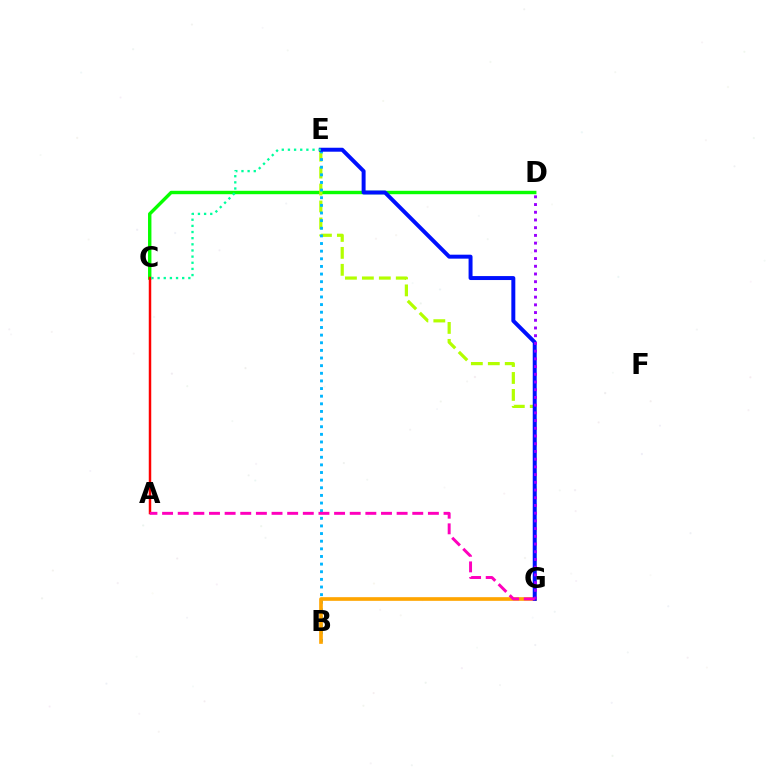{('C', 'D'): [{'color': '#08ff00', 'line_style': 'solid', 'thickness': 2.45}], ('E', 'G'): [{'color': '#b3ff00', 'line_style': 'dashed', 'thickness': 2.3}, {'color': '#0010ff', 'line_style': 'solid', 'thickness': 2.85}], ('B', 'E'): [{'color': '#00b5ff', 'line_style': 'dotted', 'thickness': 2.07}], ('B', 'G'): [{'color': '#ffa500', 'line_style': 'solid', 'thickness': 2.64}], ('A', 'C'): [{'color': '#ff0000', 'line_style': 'solid', 'thickness': 1.78}], ('D', 'G'): [{'color': '#9b00ff', 'line_style': 'dotted', 'thickness': 2.1}], ('C', 'E'): [{'color': '#00ff9d', 'line_style': 'dotted', 'thickness': 1.67}], ('A', 'G'): [{'color': '#ff00bd', 'line_style': 'dashed', 'thickness': 2.12}]}